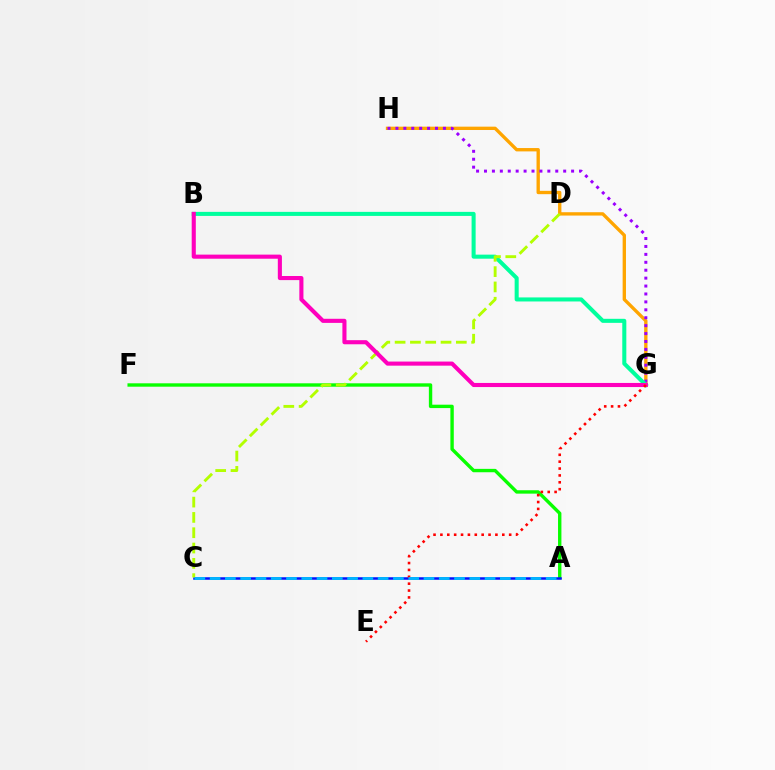{('G', 'H'): [{'color': '#ffa500', 'line_style': 'solid', 'thickness': 2.41}, {'color': '#9b00ff', 'line_style': 'dotted', 'thickness': 2.15}], ('A', 'F'): [{'color': '#08ff00', 'line_style': 'solid', 'thickness': 2.44}], ('B', 'G'): [{'color': '#00ff9d', 'line_style': 'solid', 'thickness': 2.91}, {'color': '#ff00bd', 'line_style': 'solid', 'thickness': 2.95}], ('A', 'C'): [{'color': '#0010ff', 'line_style': 'solid', 'thickness': 1.81}, {'color': '#00b5ff', 'line_style': 'dashed', 'thickness': 2.08}], ('C', 'D'): [{'color': '#b3ff00', 'line_style': 'dashed', 'thickness': 2.08}], ('E', 'G'): [{'color': '#ff0000', 'line_style': 'dotted', 'thickness': 1.87}]}